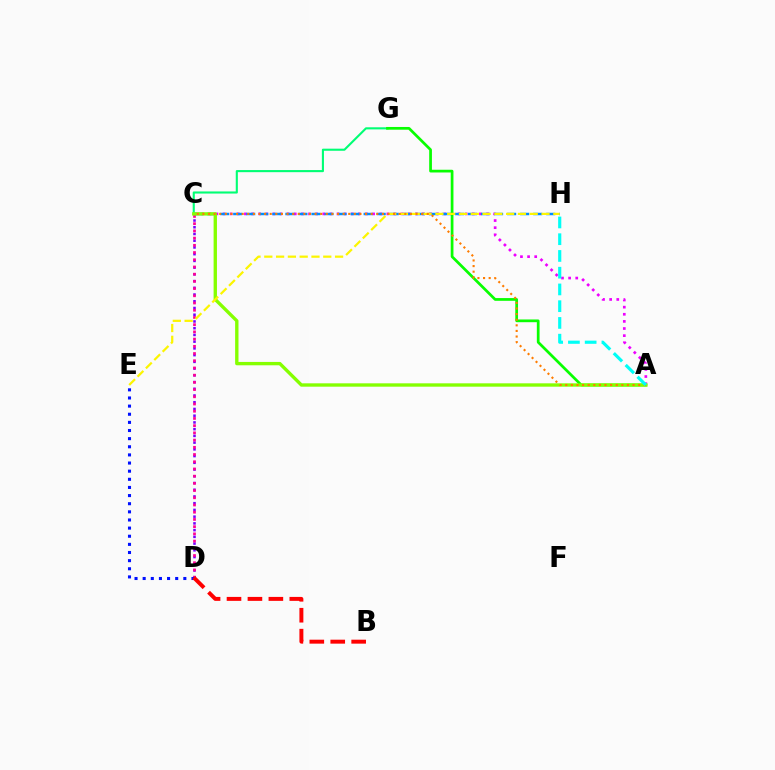{('C', 'G'): [{'color': '#00ff74', 'line_style': 'solid', 'thickness': 1.52}], ('C', 'D'): [{'color': '#7200ff', 'line_style': 'dotted', 'thickness': 1.83}, {'color': '#ff0094', 'line_style': 'dotted', 'thickness': 1.96}], ('A', 'C'): [{'color': '#ee00ff', 'line_style': 'dotted', 'thickness': 1.94}, {'color': '#84ff00', 'line_style': 'solid', 'thickness': 2.42}, {'color': '#ff7c00', 'line_style': 'dotted', 'thickness': 1.52}], ('C', 'H'): [{'color': '#008cff', 'line_style': 'dashed', 'thickness': 1.77}], ('D', 'E'): [{'color': '#0010ff', 'line_style': 'dotted', 'thickness': 2.21}], ('A', 'G'): [{'color': '#08ff00', 'line_style': 'solid', 'thickness': 1.97}], ('E', 'H'): [{'color': '#fcf500', 'line_style': 'dashed', 'thickness': 1.6}], ('A', 'H'): [{'color': '#00fff6', 'line_style': 'dashed', 'thickness': 2.27}], ('B', 'D'): [{'color': '#ff0000', 'line_style': 'dashed', 'thickness': 2.84}]}